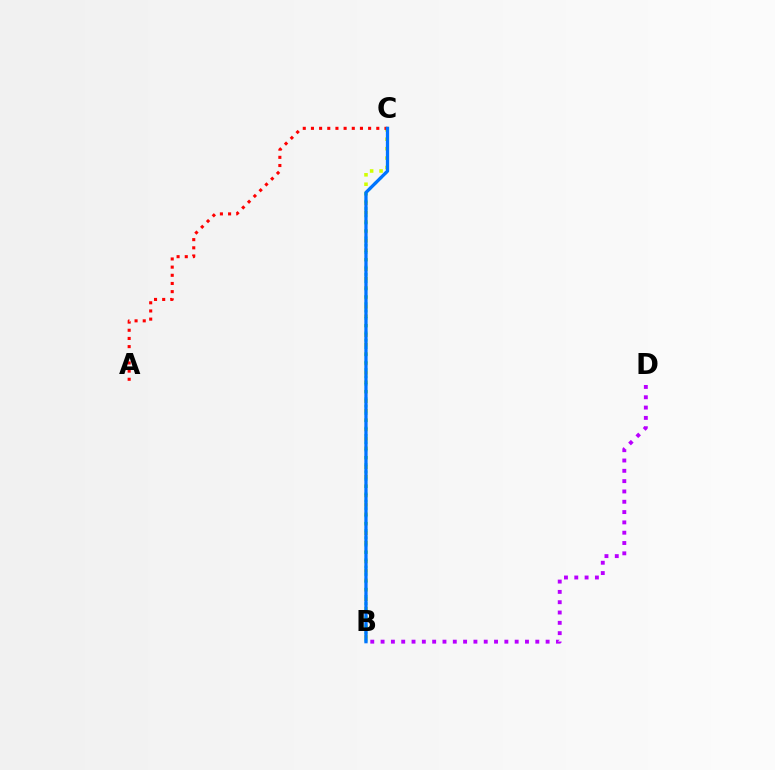{('B', 'C'): [{'color': '#d1ff00', 'line_style': 'dotted', 'thickness': 2.56}, {'color': '#00ff5c', 'line_style': 'dotted', 'thickness': 1.99}, {'color': '#0074ff', 'line_style': 'solid', 'thickness': 2.36}], ('A', 'C'): [{'color': '#ff0000', 'line_style': 'dotted', 'thickness': 2.22}], ('B', 'D'): [{'color': '#b900ff', 'line_style': 'dotted', 'thickness': 2.8}]}